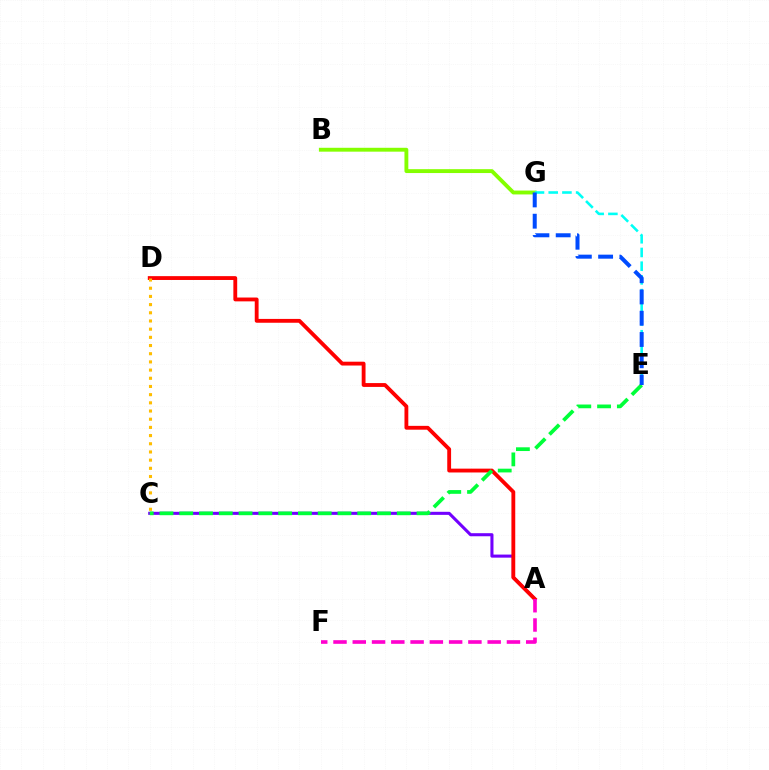{('A', 'C'): [{'color': '#7200ff', 'line_style': 'solid', 'thickness': 2.21}], ('B', 'G'): [{'color': '#84ff00', 'line_style': 'solid', 'thickness': 2.79}], ('A', 'D'): [{'color': '#ff0000', 'line_style': 'solid', 'thickness': 2.76}], ('C', 'E'): [{'color': '#00ff39', 'line_style': 'dashed', 'thickness': 2.69}], ('E', 'G'): [{'color': '#00fff6', 'line_style': 'dashed', 'thickness': 1.86}, {'color': '#004bff', 'line_style': 'dashed', 'thickness': 2.89}], ('C', 'D'): [{'color': '#ffbd00', 'line_style': 'dotted', 'thickness': 2.22}], ('A', 'F'): [{'color': '#ff00cf', 'line_style': 'dashed', 'thickness': 2.62}]}